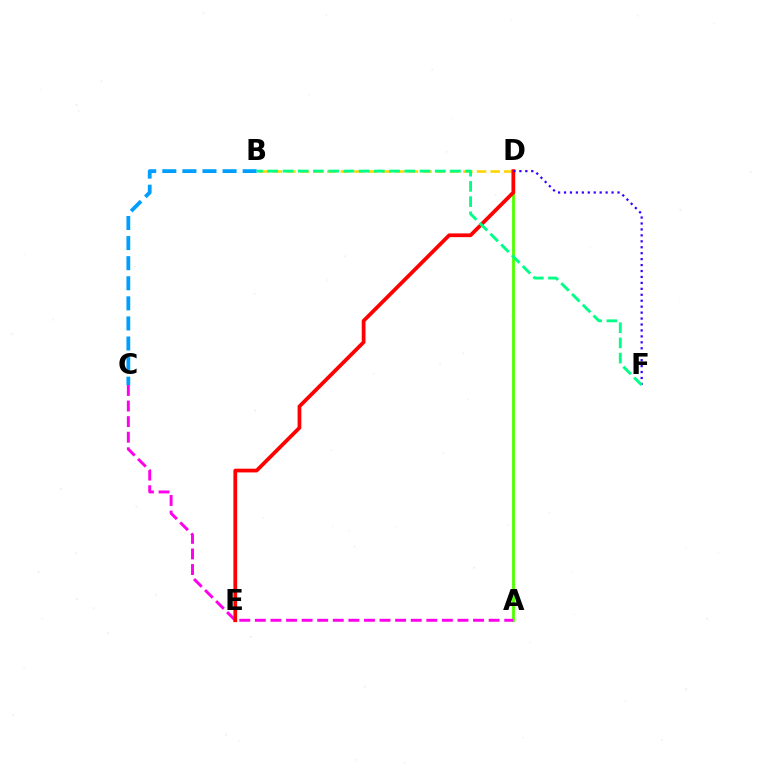{('A', 'D'): [{'color': '#4fff00', 'line_style': 'solid', 'thickness': 2.03}], ('A', 'C'): [{'color': '#ff00ed', 'line_style': 'dashed', 'thickness': 2.12}], ('B', 'C'): [{'color': '#009eff', 'line_style': 'dashed', 'thickness': 2.73}], ('B', 'D'): [{'color': '#ffd500', 'line_style': 'dashed', 'thickness': 1.85}], ('D', 'E'): [{'color': '#ff0000', 'line_style': 'solid', 'thickness': 2.69}], ('D', 'F'): [{'color': '#3700ff', 'line_style': 'dotted', 'thickness': 1.61}], ('B', 'F'): [{'color': '#00ff86', 'line_style': 'dashed', 'thickness': 2.07}]}